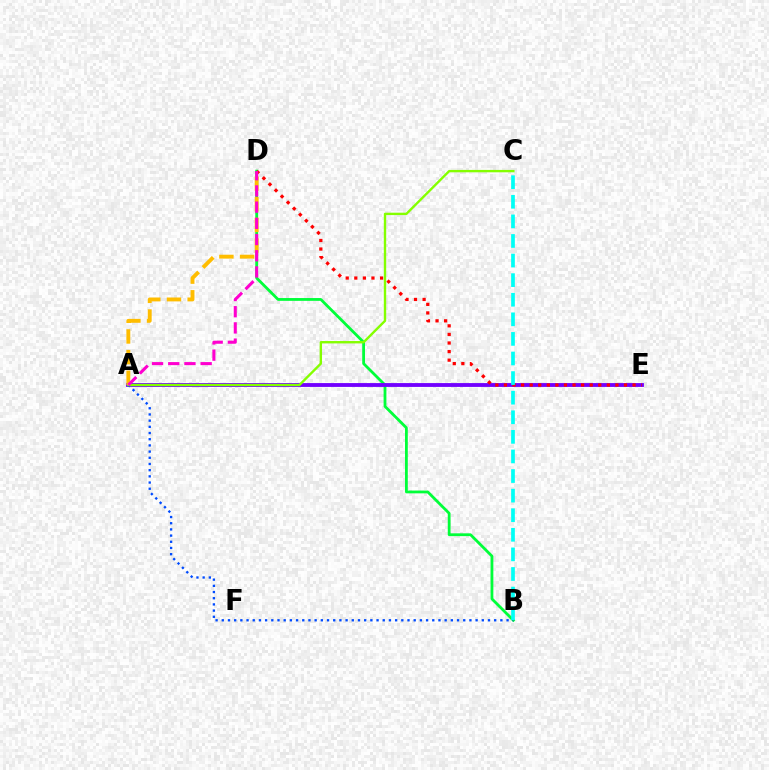{('B', 'D'): [{'color': '#00ff39', 'line_style': 'solid', 'thickness': 2.01}], ('A', 'E'): [{'color': '#7200ff', 'line_style': 'solid', 'thickness': 2.76}], ('D', 'E'): [{'color': '#ff0000', 'line_style': 'dotted', 'thickness': 2.33}], ('A', 'B'): [{'color': '#004bff', 'line_style': 'dotted', 'thickness': 1.68}], ('B', 'C'): [{'color': '#00fff6', 'line_style': 'dashed', 'thickness': 2.66}], ('A', 'C'): [{'color': '#84ff00', 'line_style': 'solid', 'thickness': 1.72}], ('A', 'D'): [{'color': '#ffbd00', 'line_style': 'dashed', 'thickness': 2.81}, {'color': '#ff00cf', 'line_style': 'dashed', 'thickness': 2.2}]}